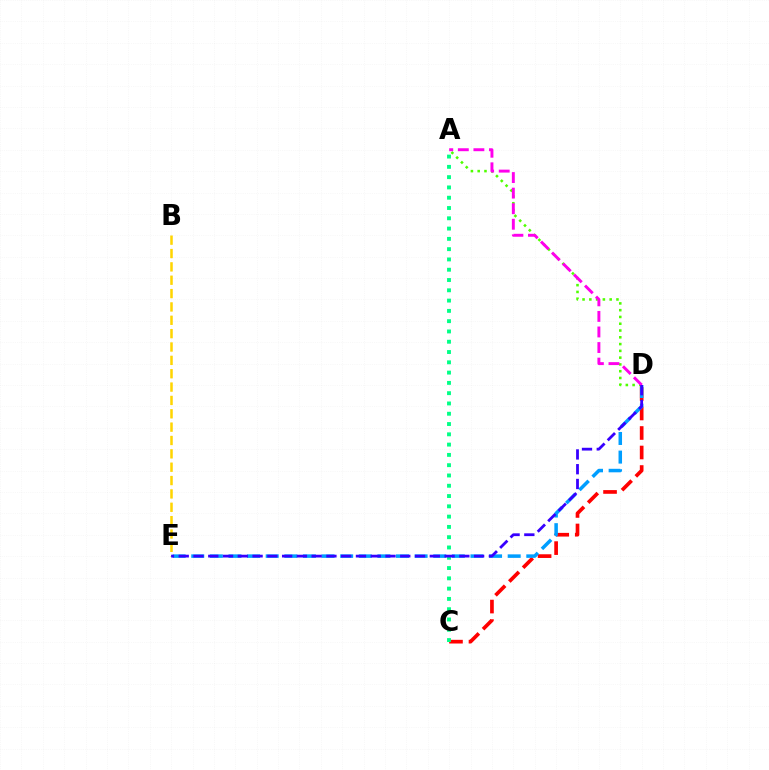{('B', 'E'): [{'color': '#ffd500', 'line_style': 'dashed', 'thickness': 1.81}], ('C', 'D'): [{'color': '#ff0000', 'line_style': 'dashed', 'thickness': 2.65}], ('D', 'E'): [{'color': '#009eff', 'line_style': 'dashed', 'thickness': 2.53}, {'color': '#3700ff', 'line_style': 'dashed', 'thickness': 2.01}], ('A', 'D'): [{'color': '#4fff00', 'line_style': 'dotted', 'thickness': 1.84}, {'color': '#ff00ed', 'line_style': 'dashed', 'thickness': 2.11}], ('A', 'C'): [{'color': '#00ff86', 'line_style': 'dotted', 'thickness': 2.79}]}